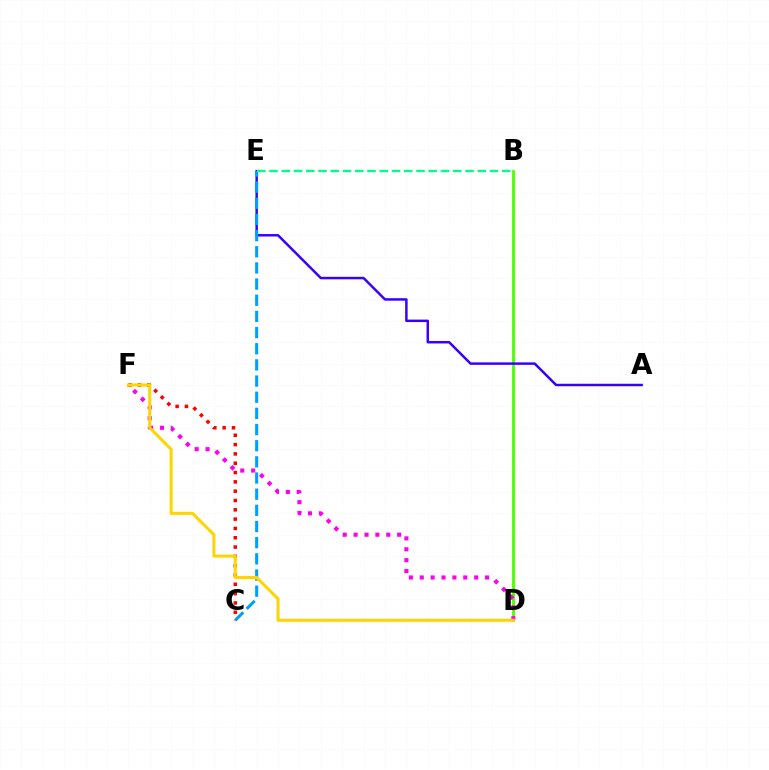{('B', 'D'): [{'color': '#4fff00', 'line_style': 'solid', 'thickness': 2.05}], ('A', 'E'): [{'color': '#3700ff', 'line_style': 'solid', 'thickness': 1.79}], ('D', 'F'): [{'color': '#ff00ed', 'line_style': 'dotted', 'thickness': 2.96}, {'color': '#ffd500', 'line_style': 'solid', 'thickness': 2.17}], ('C', 'E'): [{'color': '#009eff', 'line_style': 'dashed', 'thickness': 2.2}], ('C', 'F'): [{'color': '#ff0000', 'line_style': 'dotted', 'thickness': 2.53}], ('B', 'E'): [{'color': '#00ff86', 'line_style': 'dashed', 'thickness': 1.66}]}